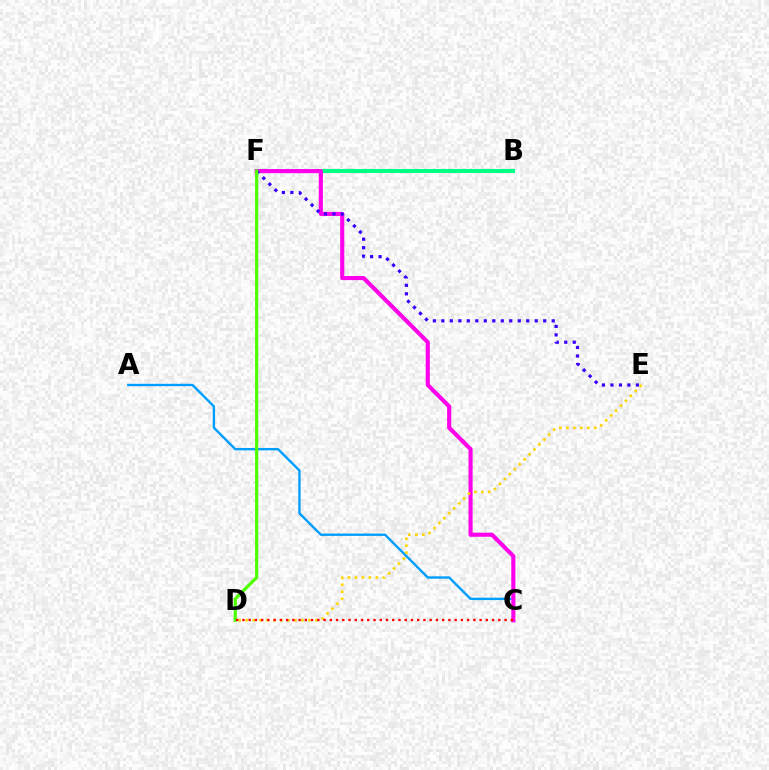{('A', 'C'): [{'color': '#009eff', 'line_style': 'solid', 'thickness': 1.72}], ('B', 'F'): [{'color': '#00ff86', 'line_style': 'solid', 'thickness': 2.93}], ('C', 'F'): [{'color': '#ff00ed', 'line_style': 'solid', 'thickness': 2.96}], ('E', 'F'): [{'color': '#3700ff', 'line_style': 'dotted', 'thickness': 2.31}], ('D', 'F'): [{'color': '#4fff00', 'line_style': 'solid', 'thickness': 2.34}], ('D', 'E'): [{'color': '#ffd500', 'line_style': 'dotted', 'thickness': 1.9}], ('C', 'D'): [{'color': '#ff0000', 'line_style': 'dotted', 'thickness': 1.7}]}